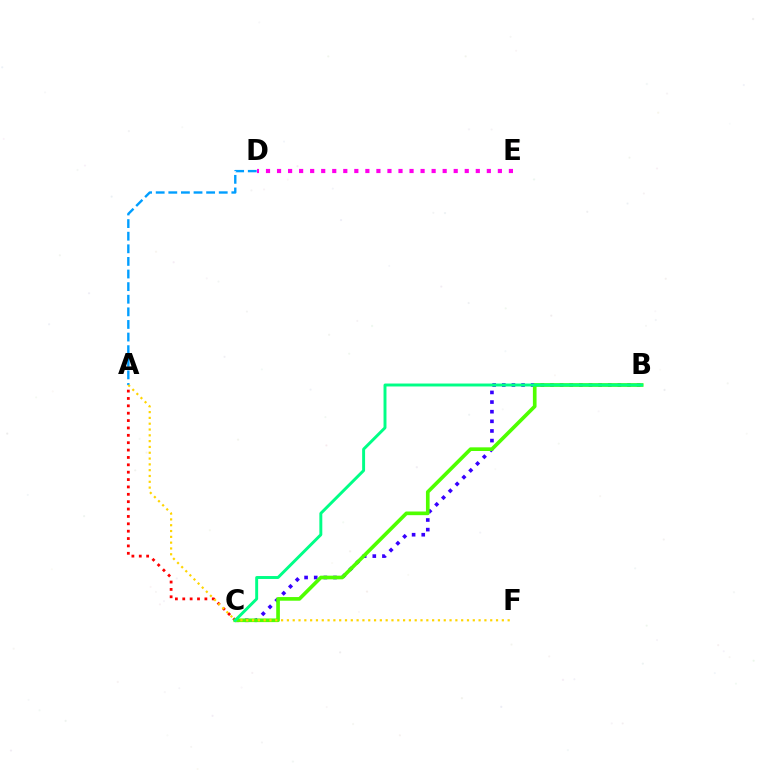{('D', 'E'): [{'color': '#ff00ed', 'line_style': 'dotted', 'thickness': 3.0}], ('A', 'C'): [{'color': '#ff0000', 'line_style': 'dotted', 'thickness': 2.0}], ('B', 'C'): [{'color': '#3700ff', 'line_style': 'dotted', 'thickness': 2.62}, {'color': '#4fff00', 'line_style': 'solid', 'thickness': 2.64}, {'color': '#00ff86', 'line_style': 'solid', 'thickness': 2.11}], ('A', 'D'): [{'color': '#009eff', 'line_style': 'dashed', 'thickness': 1.71}], ('A', 'F'): [{'color': '#ffd500', 'line_style': 'dotted', 'thickness': 1.58}]}